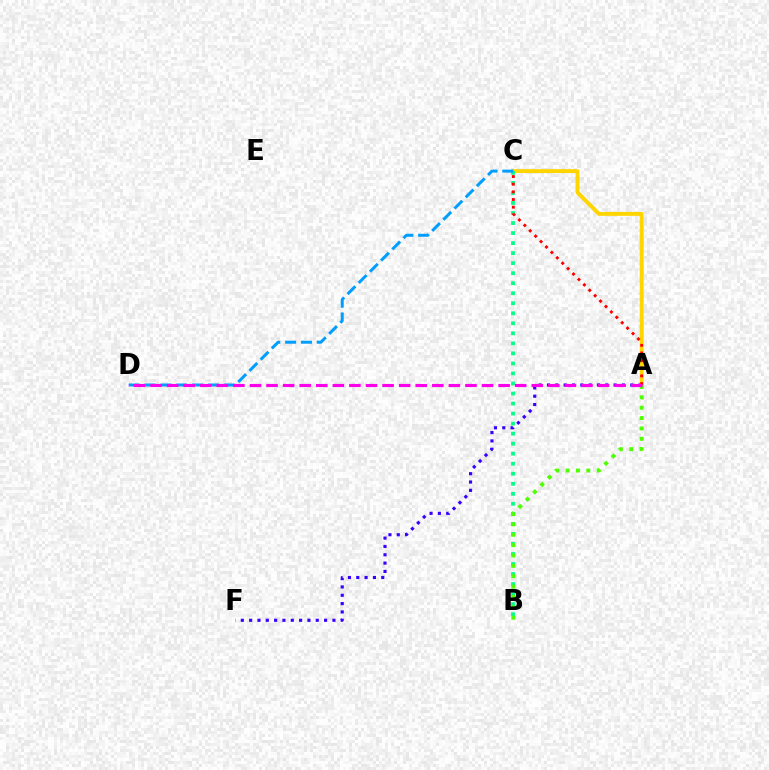{('A', 'F'): [{'color': '#3700ff', 'line_style': 'dotted', 'thickness': 2.26}], ('A', 'C'): [{'color': '#ffd500', 'line_style': 'solid', 'thickness': 2.8}, {'color': '#ff0000', 'line_style': 'dotted', 'thickness': 2.08}], ('B', 'C'): [{'color': '#00ff86', 'line_style': 'dotted', 'thickness': 2.72}], ('A', 'B'): [{'color': '#4fff00', 'line_style': 'dotted', 'thickness': 2.82}], ('C', 'D'): [{'color': '#009eff', 'line_style': 'dashed', 'thickness': 2.15}], ('A', 'D'): [{'color': '#ff00ed', 'line_style': 'dashed', 'thickness': 2.25}]}